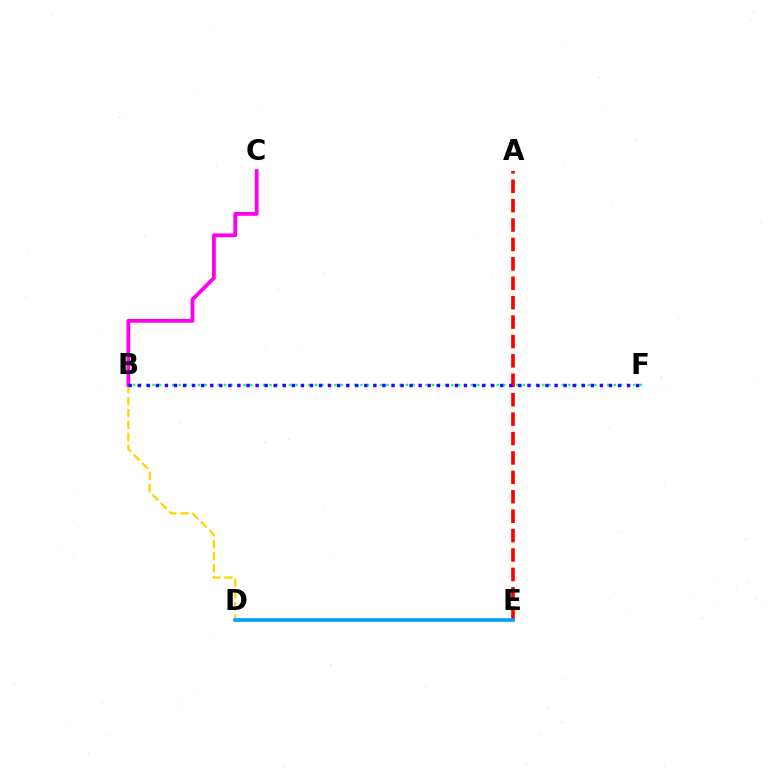{('B', 'E'): [{'color': '#ffd500', 'line_style': 'dashed', 'thickness': 1.62}], ('D', 'E'): [{'color': '#4fff00', 'line_style': 'dotted', 'thickness': 1.65}, {'color': '#009eff', 'line_style': 'solid', 'thickness': 2.59}], ('B', 'F'): [{'color': '#00ff86', 'line_style': 'dotted', 'thickness': 1.76}, {'color': '#3700ff', 'line_style': 'dotted', 'thickness': 2.46}], ('B', 'C'): [{'color': '#ff00ed', 'line_style': 'solid', 'thickness': 2.73}], ('A', 'E'): [{'color': '#ff0000', 'line_style': 'dashed', 'thickness': 2.64}]}